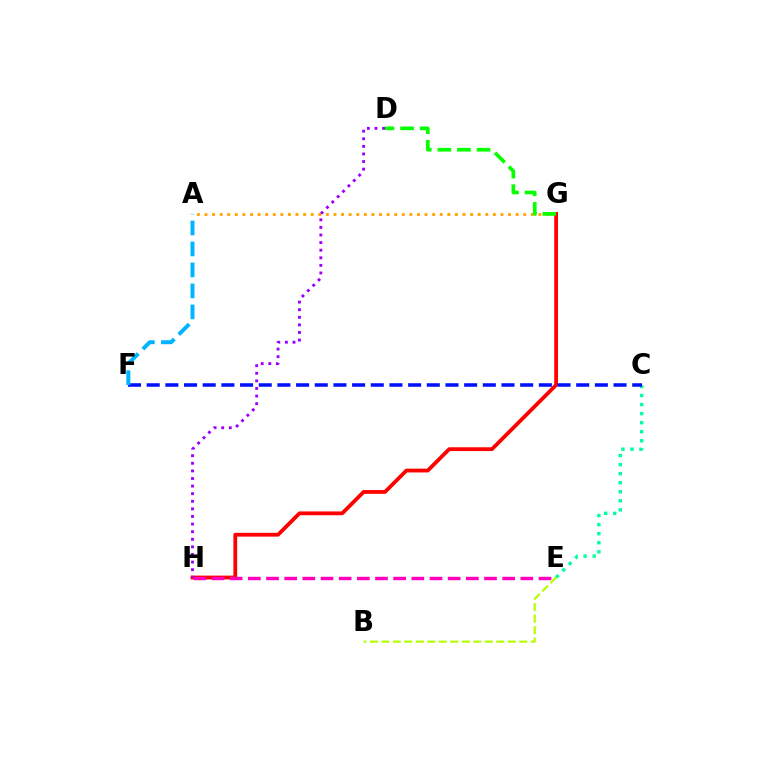{('A', 'G'): [{'color': '#ffa500', 'line_style': 'dotted', 'thickness': 2.06}], ('C', 'E'): [{'color': '#00ff9d', 'line_style': 'dotted', 'thickness': 2.46}], ('G', 'H'): [{'color': '#ff0000', 'line_style': 'solid', 'thickness': 2.73}], ('E', 'H'): [{'color': '#ff00bd', 'line_style': 'dashed', 'thickness': 2.47}], ('D', 'H'): [{'color': '#9b00ff', 'line_style': 'dotted', 'thickness': 2.06}], ('D', 'G'): [{'color': '#08ff00', 'line_style': 'dashed', 'thickness': 2.66}], ('C', 'F'): [{'color': '#0010ff', 'line_style': 'dashed', 'thickness': 2.54}], ('A', 'F'): [{'color': '#00b5ff', 'line_style': 'dashed', 'thickness': 2.85}], ('B', 'E'): [{'color': '#b3ff00', 'line_style': 'dashed', 'thickness': 1.56}]}